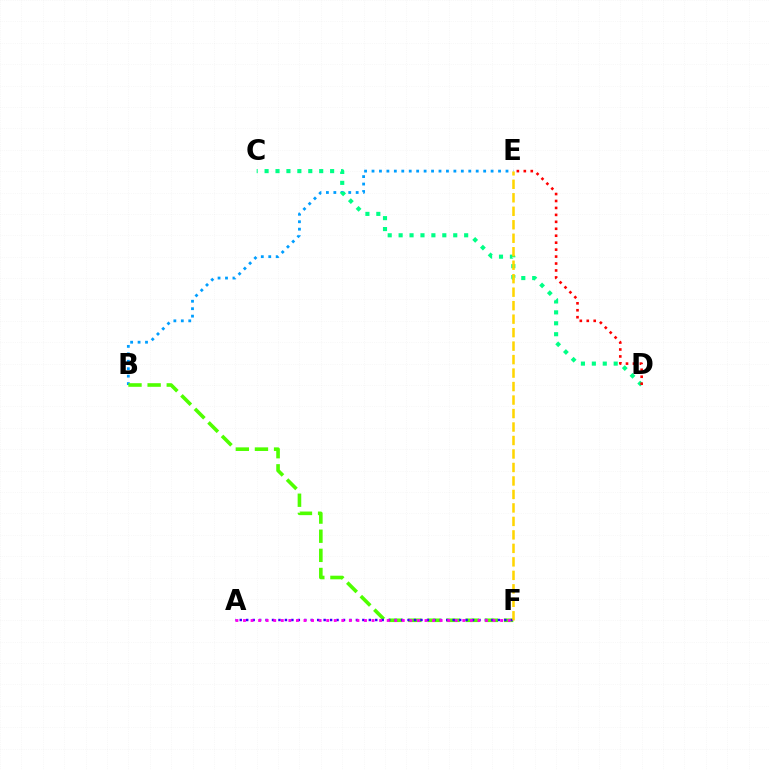{('B', 'E'): [{'color': '#009eff', 'line_style': 'dotted', 'thickness': 2.02}], ('C', 'D'): [{'color': '#00ff86', 'line_style': 'dotted', 'thickness': 2.97}], ('B', 'F'): [{'color': '#4fff00', 'line_style': 'dashed', 'thickness': 2.6}], ('D', 'E'): [{'color': '#ff0000', 'line_style': 'dotted', 'thickness': 1.89}], ('A', 'F'): [{'color': '#3700ff', 'line_style': 'dotted', 'thickness': 1.75}, {'color': '#ff00ed', 'line_style': 'dotted', 'thickness': 2.05}], ('E', 'F'): [{'color': '#ffd500', 'line_style': 'dashed', 'thickness': 1.83}]}